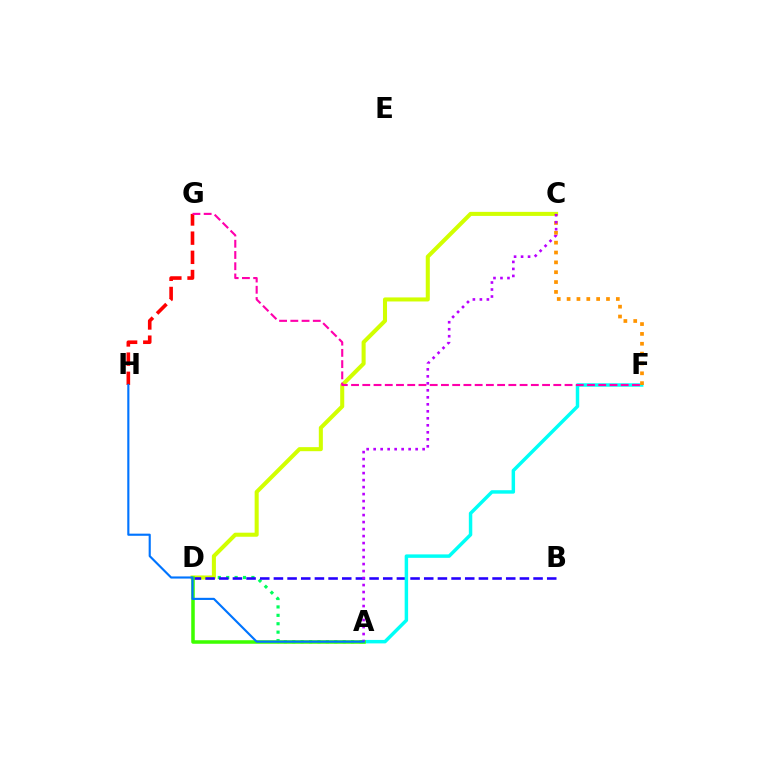{('A', 'D'): [{'color': '#00ff5c', 'line_style': 'dotted', 'thickness': 2.28}, {'color': '#3dff00', 'line_style': 'solid', 'thickness': 2.54}], ('C', 'D'): [{'color': '#d1ff00', 'line_style': 'solid', 'thickness': 2.92}], ('B', 'D'): [{'color': '#2500ff', 'line_style': 'dashed', 'thickness': 1.86}], ('G', 'H'): [{'color': '#ff0000', 'line_style': 'dashed', 'thickness': 2.61}], ('A', 'F'): [{'color': '#00fff6', 'line_style': 'solid', 'thickness': 2.49}], ('C', 'F'): [{'color': '#ff9400', 'line_style': 'dotted', 'thickness': 2.68}], ('A', 'C'): [{'color': '#b900ff', 'line_style': 'dotted', 'thickness': 1.9}], ('A', 'H'): [{'color': '#0074ff', 'line_style': 'solid', 'thickness': 1.54}], ('F', 'G'): [{'color': '#ff00ac', 'line_style': 'dashed', 'thickness': 1.53}]}